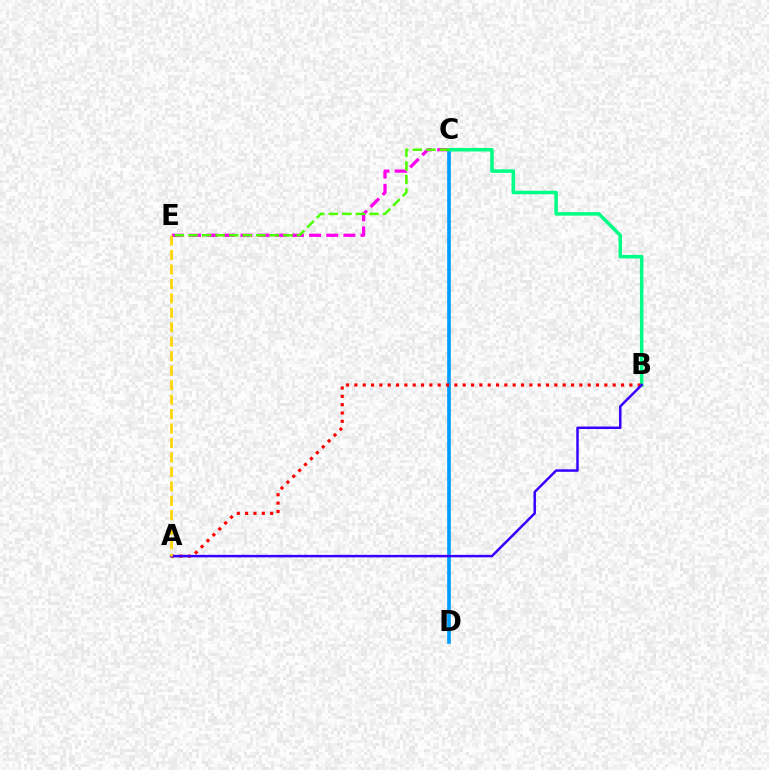{('C', 'E'): [{'color': '#ff00ed', 'line_style': 'dashed', 'thickness': 2.33}, {'color': '#4fff00', 'line_style': 'dashed', 'thickness': 1.84}], ('C', 'D'): [{'color': '#009eff', 'line_style': 'solid', 'thickness': 2.64}], ('B', 'C'): [{'color': '#00ff86', 'line_style': 'solid', 'thickness': 2.55}], ('A', 'B'): [{'color': '#ff0000', 'line_style': 'dotted', 'thickness': 2.26}, {'color': '#3700ff', 'line_style': 'solid', 'thickness': 1.79}], ('A', 'E'): [{'color': '#ffd500', 'line_style': 'dashed', 'thickness': 1.96}]}